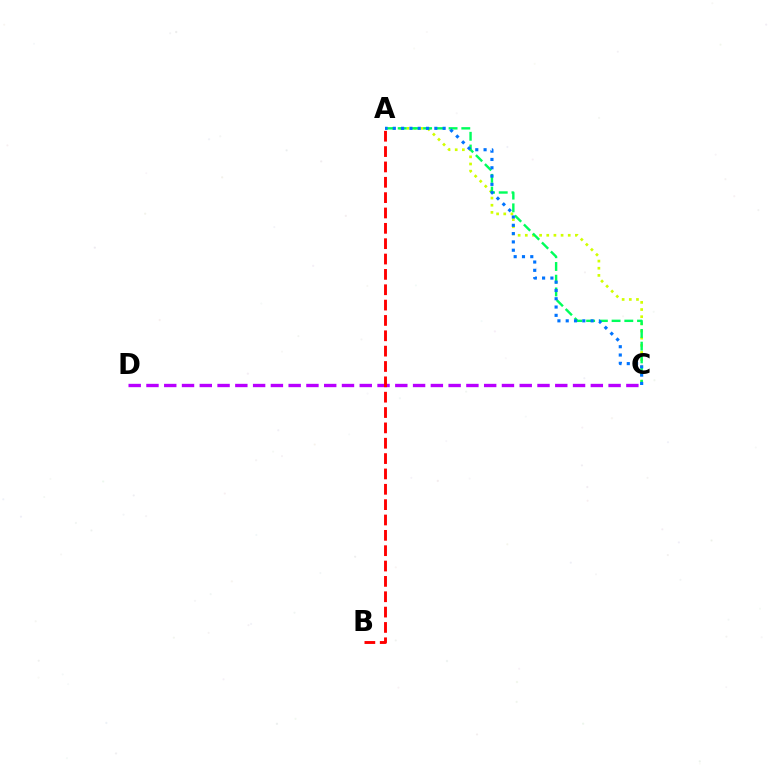{('A', 'C'): [{'color': '#d1ff00', 'line_style': 'dotted', 'thickness': 1.94}, {'color': '#00ff5c', 'line_style': 'dashed', 'thickness': 1.73}, {'color': '#0074ff', 'line_style': 'dotted', 'thickness': 2.26}], ('C', 'D'): [{'color': '#b900ff', 'line_style': 'dashed', 'thickness': 2.41}], ('A', 'B'): [{'color': '#ff0000', 'line_style': 'dashed', 'thickness': 2.09}]}